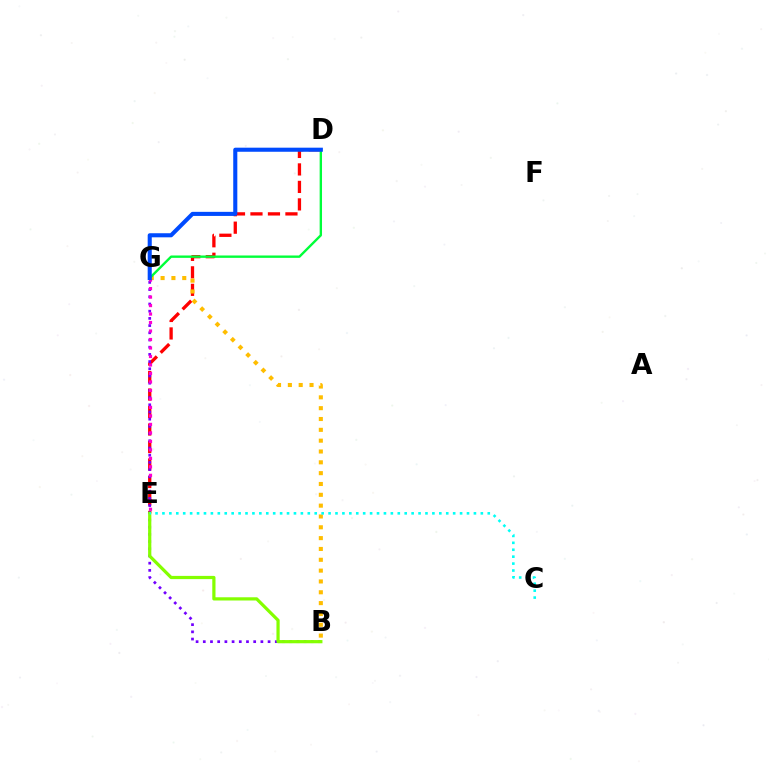{('D', 'E'): [{'color': '#ff0000', 'line_style': 'dashed', 'thickness': 2.38}], ('B', 'G'): [{'color': '#ffbd00', 'line_style': 'dotted', 'thickness': 2.94}, {'color': '#7200ff', 'line_style': 'dotted', 'thickness': 1.96}], ('D', 'G'): [{'color': '#00ff39', 'line_style': 'solid', 'thickness': 1.71}, {'color': '#004bff', 'line_style': 'solid', 'thickness': 2.94}], ('E', 'G'): [{'color': '#ff00cf', 'line_style': 'dotted', 'thickness': 2.31}], ('B', 'E'): [{'color': '#84ff00', 'line_style': 'solid', 'thickness': 2.32}], ('C', 'E'): [{'color': '#00fff6', 'line_style': 'dotted', 'thickness': 1.88}]}